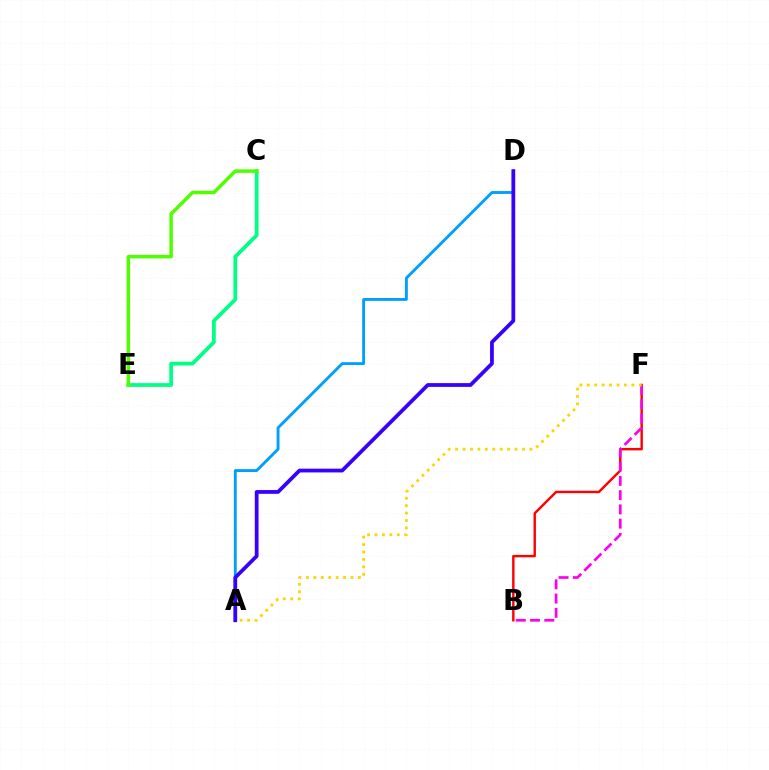{('A', 'D'): [{'color': '#009eff', 'line_style': 'solid', 'thickness': 2.06}, {'color': '#3700ff', 'line_style': 'solid', 'thickness': 2.71}], ('B', 'F'): [{'color': '#ff0000', 'line_style': 'solid', 'thickness': 1.74}, {'color': '#ff00ed', 'line_style': 'dashed', 'thickness': 1.94}], ('A', 'F'): [{'color': '#ffd500', 'line_style': 'dotted', 'thickness': 2.02}], ('C', 'E'): [{'color': '#00ff86', 'line_style': 'solid', 'thickness': 2.7}, {'color': '#4fff00', 'line_style': 'solid', 'thickness': 2.51}]}